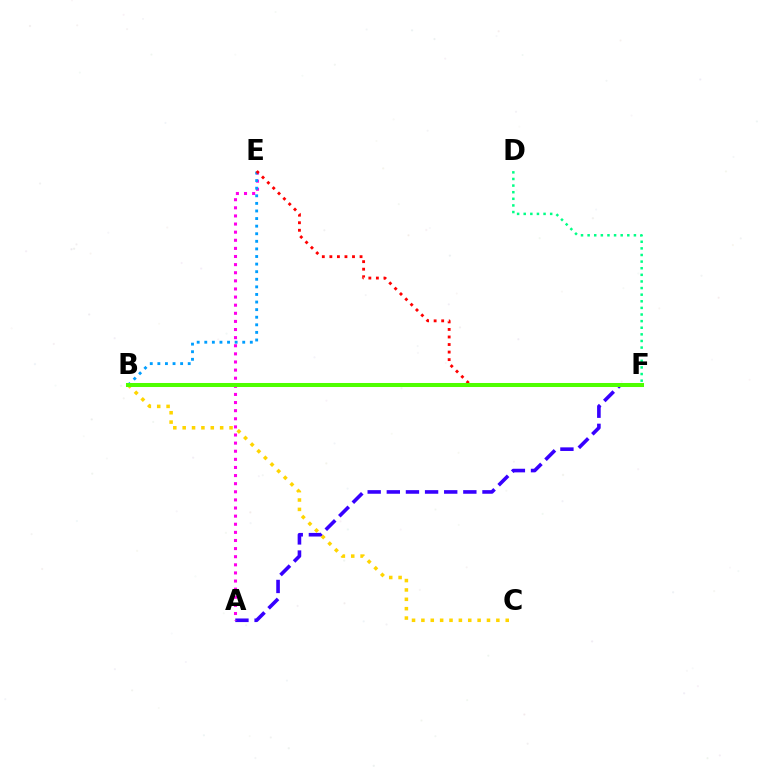{('A', 'F'): [{'color': '#3700ff', 'line_style': 'dashed', 'thickness': 2.6}], ('A', 'E'): [{'color': '#ff00ed', 'line_style': 'dotted', 'thickness': 2.2}], ('B', 'E'): [{'color': '#009eff', 'line_style': 'dotted', 'thickness': 2.06}], ('B', 'C'): [{'color': '#ffd500', 'line_style': 'dotted', 'thickness': 2.55}], ('E', 'F'): [{'color': '#ff0000', 'line_style': 'dotted', 'thickness': 2.05}], ('D', 'F'): [{'color': '#00ff86', 'line_style': 'dotted', 'thickness': 1.8}], ('B', 'F'): [{'color': '#4fff00', 'line_style': 'solid', 'thickness': 2.9}]}